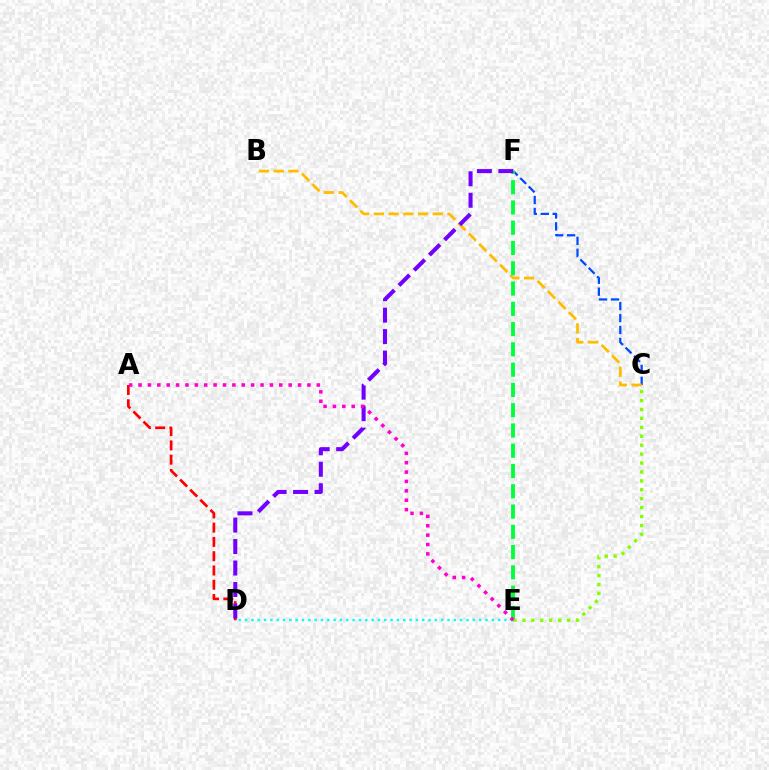{('C', 'F'): [{'color': '#004bff', 'line_style': 'dashed', 'thickness': 1.62}], ('D', 'E'): [{'color': '#00fff6', 'line_style': 'dotted', 'thickness': 1.72}], ('A', 'D'): [{'color': '#ff0000', 'line_style': 'dashed', 'thickness': 1.94}], ('B', 'C'): [{'color': '#ffbd00', 'line_style': 'dashed', 'thickness': 2.0}], ('E', 'F'): [{'color': '#00ff39', 'line_style': 'dashed', 'thickness': 2.75}], ('D', 'F'): [{'color': '#7200ff', 'line_style': 'dashed', 'thickness': 2.92}], ('C', 'E'): [{'color': '#84ff00', 'line_style': 'dotted', 'thickness': 2.43}], ('A', 'E'): [{'color': '#ff00cf', 'line_style': 'dotted', 'thickness': 2.55}]}